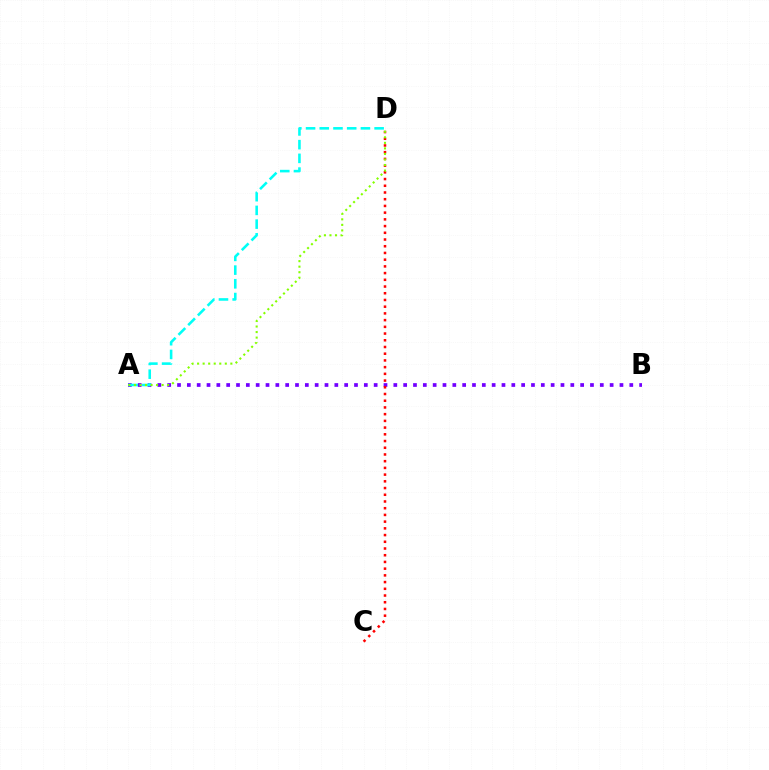{('A', 'B'): [{'color': '#7200ff', 'line_style': 'dotted', 'thickness': 2.67}], ('A', 'D'): [{'color': '#00fff6', 'line_style': 'dashed', 'thickness': 1.86}, {'color': '#84ff00', 'line_style': 'dotted', 'thickness': 1.51}], ('C', 'D'): [{'color': '#ff0000', 'line_style': 'dotted', 'thickness': 1.83}]}